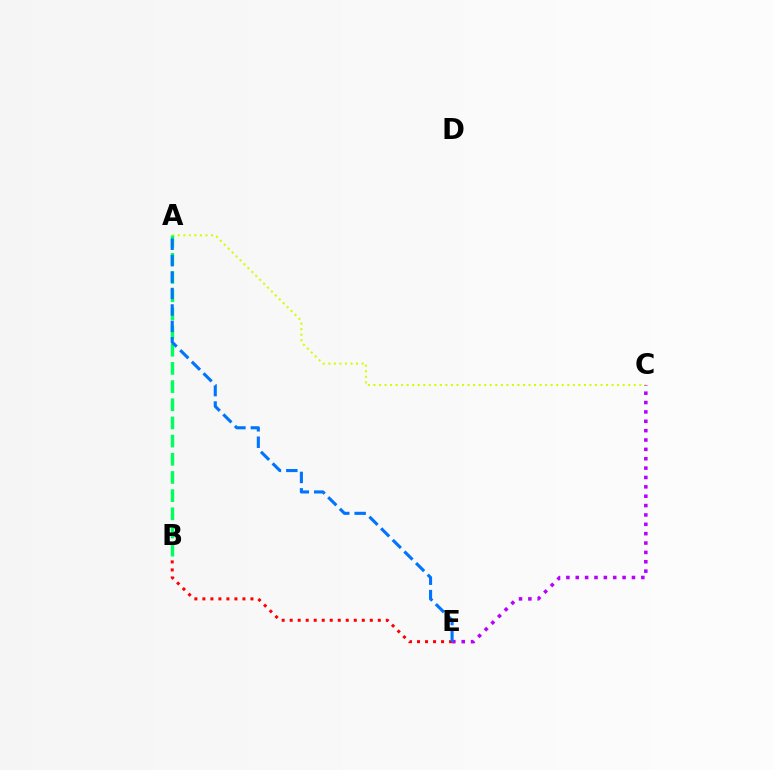{('B', 'E'): [{'color': '#ff0000', 'line_style': 'dotted', 'thickness': 2.18}], ('A', 'C'): [{'color': '#d1ff00', 'line_style': 'dotted', 'thickness': 1.5}], ('C', 'E'): [{'color': '#b900ff', 'line_style': 'dotted', 'thickness': 2.54}], ('A', 'B'): [{'color': '#00ff5c', 'line_style': 'dashed', 'thickness': 2.47}], ('A', 'E'): [{'color': '#0074ff', 'line_style': 'dashed', 'thickness': 2.23}]}